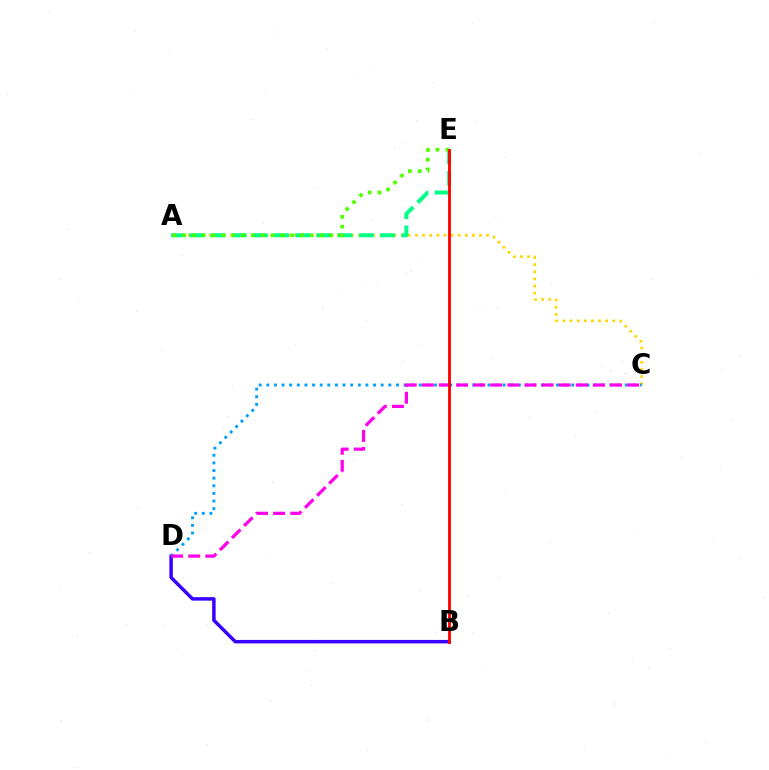{('A', 'C'): [{'color': '#ffd500', 'line_style': 'dotted', 'thickness': 1.93}], ('B', 'D'): [{'color': '#3700ff', 'line_style': 'solid', 'thickness': 2.5}], ('A', 'E'): [{'color': '#00ff86', 'line_style': 'dashed', 'thickness': 2.88}, {'color': '#4fff00', 'line_style': 'dotted', 'thickness': 2.66}], ('C', 'D'): [{'color': '#009eff', 'line_style': 'dotted', 'thickness': 2.07}, {'color': '#ff00ed', 'line_style': 'dashed', 'thickness': 2.32}], ('B', 'E'): [{'color': '#ff0000', 'line_style': 'solid', 'thickness': 2.04}]}